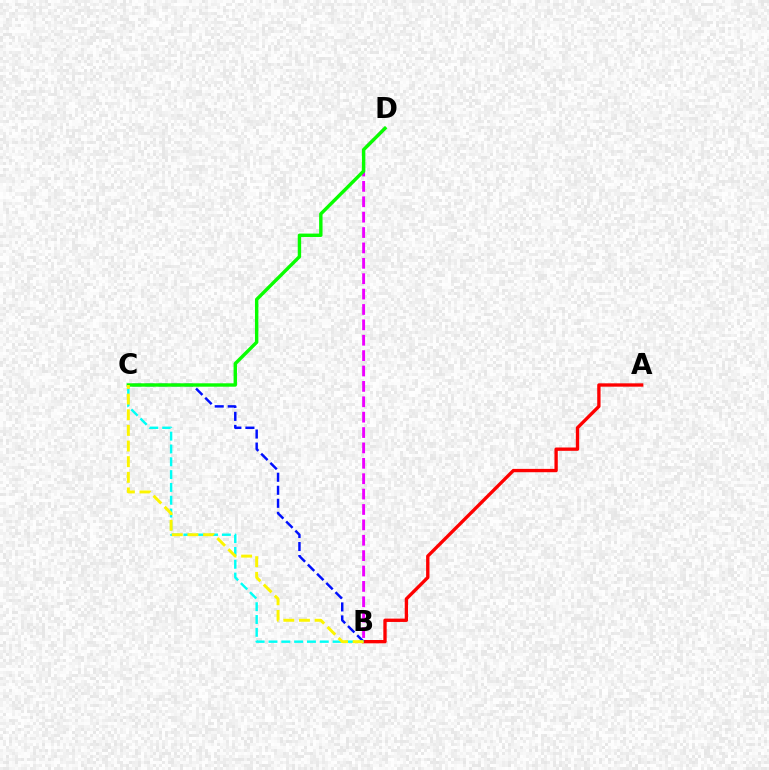{('A', 'B'): [{'color': '#ff0000', 'line_style': 'solid', 'thickness': 2.4}], ('B', 'C'): [{'color': '#0010ff', 'line_style': 'dashed', 'thickness': 1.77}, {'color': '#00fff6', 'line_style': 'dashed', 'thickness': 1.74}, {'color': '#fcf500', 'line_style': 'dashed', 'thickness': 2.12}], ('B', 'D'): [{'color': '#ee00ff', 'line_style': 'dashed', 'thickness': 2.09}], ('C', 'D'): [{'color': '#08ff00', 'line_style': 'solid', 'thickness': 2.45}]}